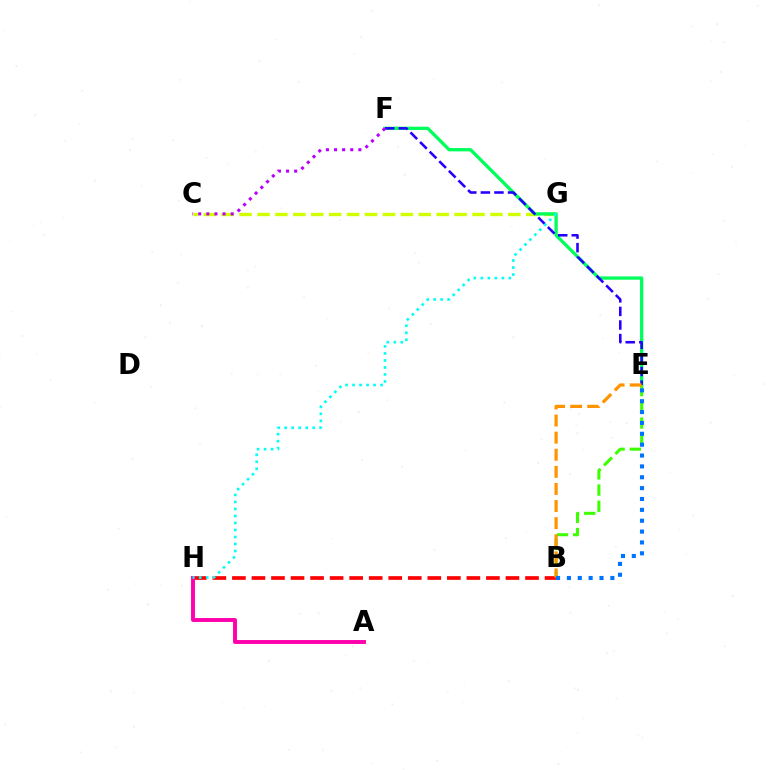{('C', 'G'): [{'color': '#d1ff00', 'line_style': 'dashed', 'thickness': 2.43}], ('E', 'F'): [{'color': '#00ff5c', 'line_style': 'solid', 'thickness': 2.39}, {'color': '#2500ff', 'line_style': 'dashed', 'thickness': 1.84}], ('B', 'H'): [{'color': '#ff0000', 'line_style': 'dashed', 'thickness': 2.65}], ('B', 'E'): [{'color': '#3dff00', 'line_style': 'dashed', 'thickness': 2.2}, {'color': '#ff9400', 'line_style': 'dashed', 'thickness': 2.32}, {'color': '#0074ff', 'line_style': 'dotted', 'thickness': 2.95}], ('C', 'F'): [{'color': '#b900ff', 'line_style': 'dotted', 'thickness': 2.21}], ('A', 'H'): [{'color': '#ff00ac', 'line_style': 'solid', 'thickness': 2.8}], ('G', 'H'): [{'color': '#00fff6', 'line_style': 'dotted', 'thickness': 1.9}]}